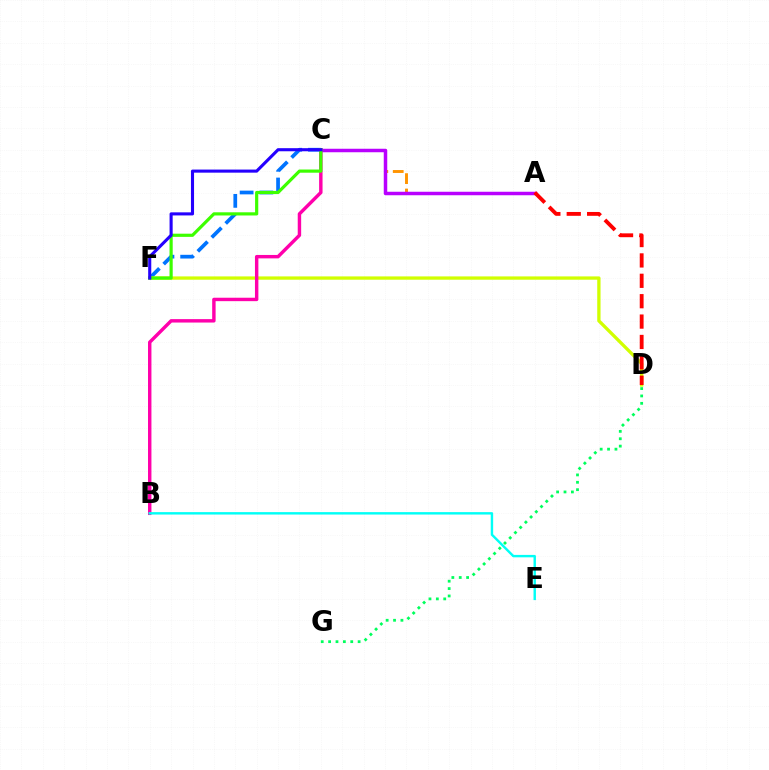{('C', 'F'): [{'color': '#0074ff', 'line_style': 'dashed', 'thickness': 2.68}, {'color': '#3dff00', 'line_style': 'solid', 'thickness': 2.29}, {'color': '#2500ff', 'line_style': 'solid', 'thickness': 2.23}], ('D', 'G'): [{'color': '#00ff5c', 'line_style': 'dotted', 'thickness': 2.01}], ('D', 'F'): [{'color': '#d1ff00', 'line_style': 'solid', 'thickness': 2.38}], ('B', 'C'): [{'color': '#ff00ac', 'line_style': 'solid', 'thickness': 2.47}], ('B', 'E'): [{'color': '#00fff6', 'line_style': 'solid', 'thickness': 1.74}], ('A', 'C'): [{'color': '#ff9400', 'line_style': 'dashed', 'thickness': 2.09}, {'color': '#b900ff', 'line_style': 'solid', 'thickness': 2.52}], ('A', 'D'): [{'color': '#ff0000', 'line_style': 'dashed', 'thickness': 2.77}]}